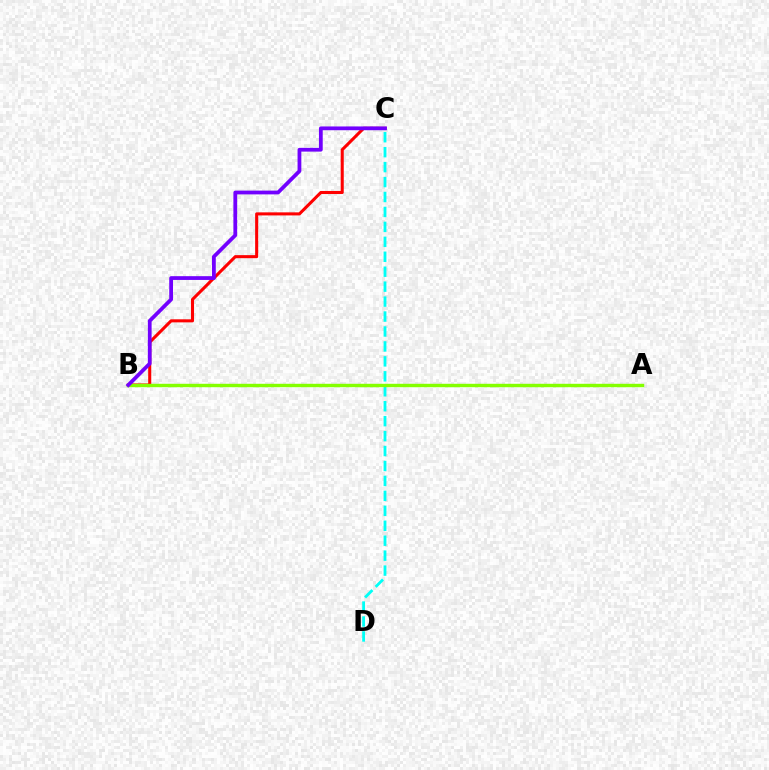{('B', 'C'): [{'color': '#ff0000', 'line_style': 'solid', 'thickness': 2.2}, {'color': '#7200ff', 'line_style': 'solid', 'thickness': 2.72}], ('C', 'D'): [{'color': '#00fff6', 'line_style': 'dashed', 'thickness': 2.03}], ('A', 'B'): [{'color': '#84ff00', 'line_style': 'solid', 'thickness': 2.46}]}